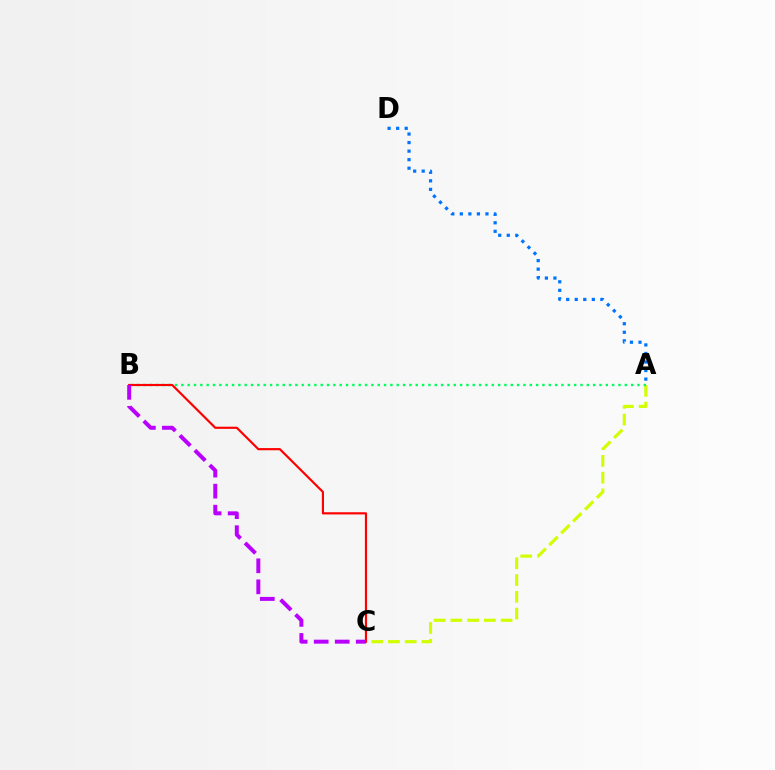{('A', 'C'): [{'color': '#d1ff00', 'line_style': 'dashed', 'thickness': 2.28}], ('A', 'B'): [{'color': '#00ff5c', 'line_style': 'dotted', 'thickness': 1.72}], ('A', 'D'): [{'color': '#0074ff', 'line_style': 'dotted', 'thickness': 2.32}], ('B', 'C'): [{'color': '#ff0000', 'line_style': 'solid', 'thickness': 1.56}, {'color': '#b900ff', 'line_style': 'dashed', 'thickness': 2.86}]}